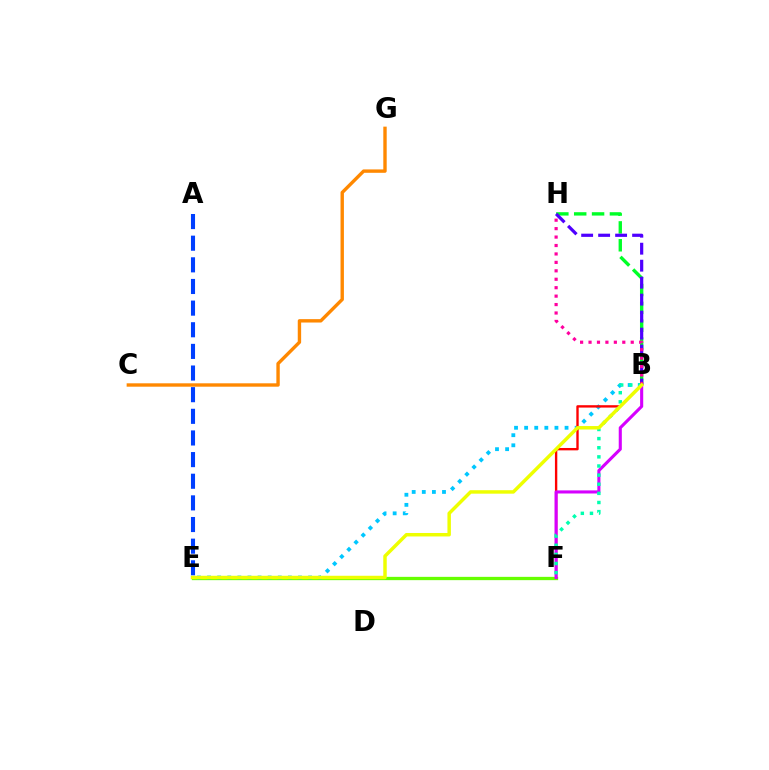{('C', 'G'): [{'color': '#ff8800', 'line_style': 'solid', 'thickness': 2.44}], ('E', 'F'): [{'color': '#66ff00', 'line_style': 'solid', 'thickness': 2.37}], ('B', 'E'): [{'color': '#00c7ff', 'line_style': 'dotted', 'thickness': 2.75}, {'color': '#eeff00', 'line_style': 'solid', 'thickness': 2.5}], ('B', 'F'): [{'color': '#ff0000', 'line_style': 'solid', 'thickness': 1.71}, {'color': '#d600ff', 'line_style': 'solid', 'thickness': 2.23}, {'color': '#00ffaf', 'line_style': 'dotted', 'thickness': 2.48}], ('B', 'H'): [{'color': '#00ff27', 'line_style': 'dashed', 'thickness': 2.43}, {'color': '#4f00ff', 'line_style': 'dashed', 'thickness': 2.31}, {'color': '#ff00a0', 'line_style': 'dotted', 'thickness': 2.29}], ('A', 'E'): [{'color': '#003fff', 'line_style': 'dashed', 'thickness': 2.94}]}